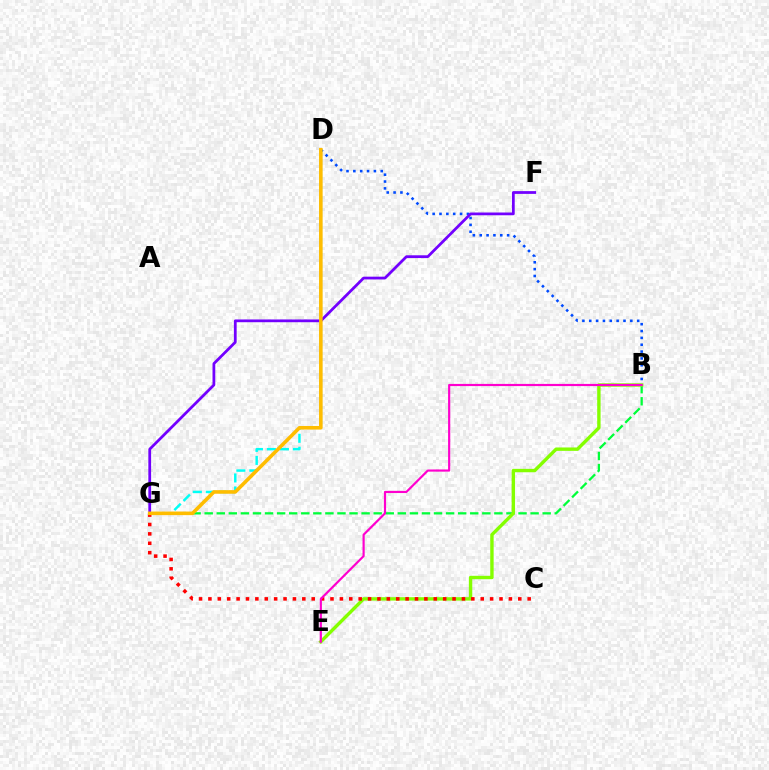{('B', 'D'): [{'color': '#004bff', 'line_style': 'dotted', 'thickness': 1.86}], ('B', 'G'): [{'color': '#00ff39', 'line_style': 'dashed', 'thickness': 1.64}], ('B', 'E'): [{'color': '#84ff00', 'line_style': 'solid', 'thickness': 2.44}, {'color': '#ff00cf', 'line_style': 'solid', 'thickness': 1.56}], ('D', 'G'): [{'color': '#00fff6', 'line_style': 'dashed', 'thickness': 1.76}, {'color': '#ffbd00', 'line_style': 'solid', 'thickness': 2.59}], ('F', 'G'): [{'color': '#7200ff', 'line_style': 'solid', 'thickness': 1.99}], ('C', 'G'): [{'color': '#ff0000', 'line_style': 'dotted', 'thickness': 2.55}]}